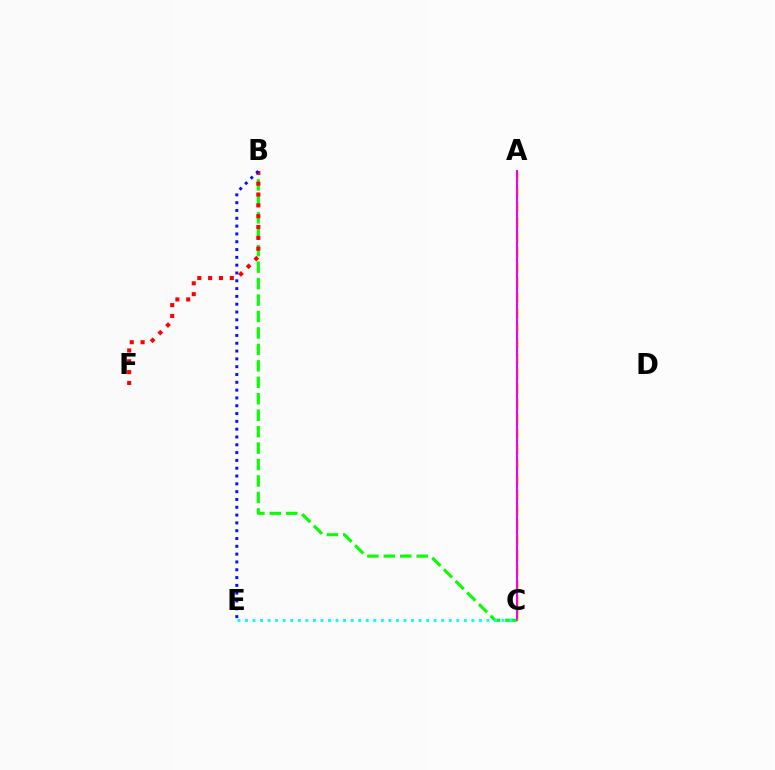{('B', 'C'): [{'color': '#08ff00', 'line_style': 'dashed', 'thickness': 2.23}], ('B', 'F'): [{'color': '#ff0000', 'line_style': 'dotted', 'thickness': 2.94}], ('A', 'C'): [{'color': '#fcf500', 'line_style': 'dashed', 'thickness': 2.06}, {'color': '#ee00ff', 'line_style': 'solid', 'thickness': 1.51}], ('B', 'E'): [{'color': '#0010ff', 'line_style': 'dotted', 'thickness': 2.12}], ('C', 'E'): [{'color': '#00fff6', 'line_style': 'dotted', 'thickness': 2.05}]}